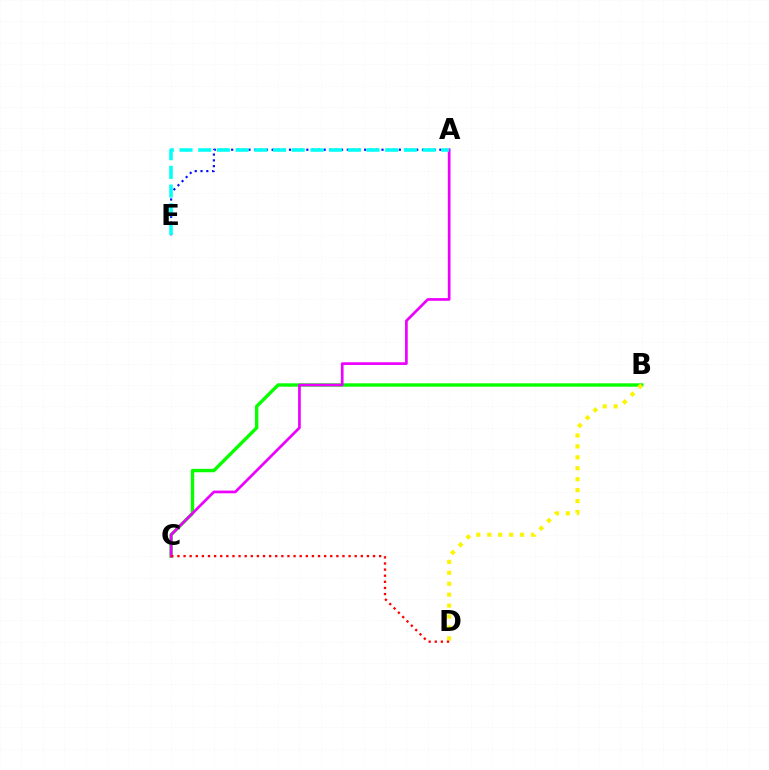{('B', 'C'): [{'color': '#08ff00', 'line_style': 'solid', 'thickness': 2.44}], ('B', 'D'): [{'color': '#fcf500', 'line_style': 'dotted', 'thickness': 2.97}], ('A', 'E'): [{'color': '#0010ff', 'line_style': 'dotted', 'thickness': 1.57}, {'color': '#00fff6', 'line_style': 'dashed', 'thickness': 2.54}], ('A', 'C'): [{'color': '#ee00ff', 'line_style': 'solid', 'thickness': 1.94}], ('C', 'D'): [{'color': '#ff0000', 'line_style': 'dotted', 'thickness': 1.66}]}